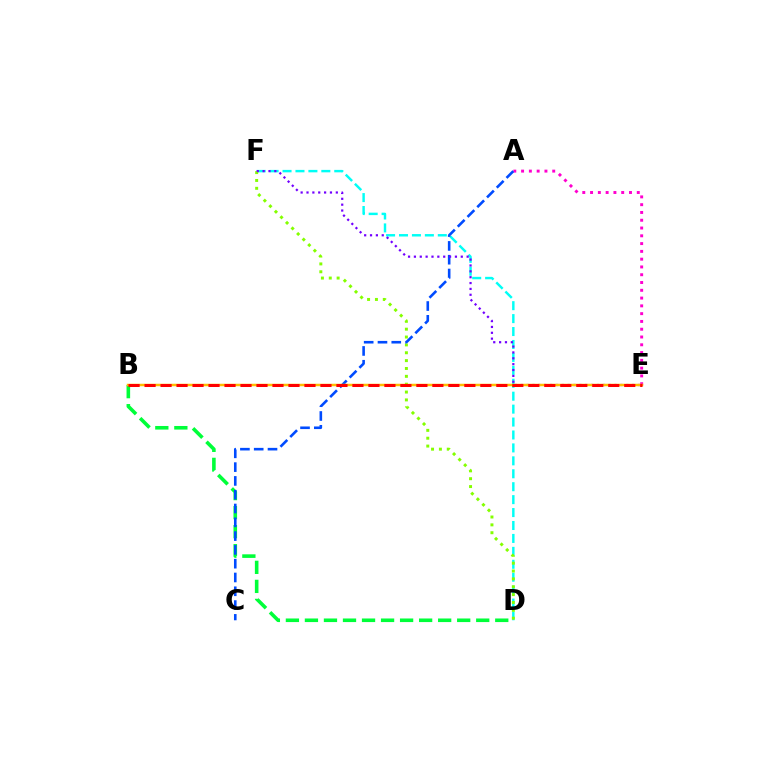{('D', 'F'): [{'color': '#00fff6', 'line_style': 'dashed', 'thickness': 1.76}, {'color': '#84ff00', 'line_style': 'dotted', 'thickness': 2.14}], ('B', 'D'): [{'color': '#00ff39', 'line_style': 'dashed', 'thickness': 2.59}], ('A', 'E'): [{'color': '#ff00cf', 'line_style': 'dotted', 'thickness': 2.11}], ('A', 'C'): [{'color': '#004bff', 'line_style': 'dashed', 'thickness': 1.87}], ('E', 'F'): [{'color': '#7200ff', 'line_style': 'dotted', 'thickness': 1.59}], ('B', 'E'): [{'color': '#ffbd00', 'line_style': 'solid', 'thickness': 1.79}, {'color': '#ff0000', 'line_style': 'dashed', 'thickness': 2.17}]}